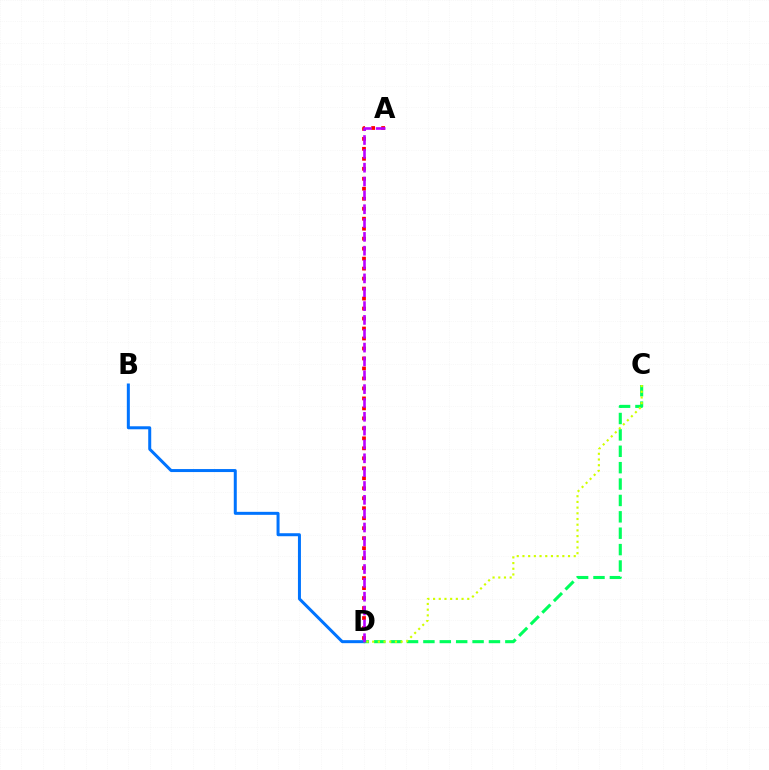{('B', 'D'): [{'color': '#0074ff', 'line_style': 'solid', 'thickness': 2.16}], ('C', 'D'): [{'color': '#00ff5c', 'line_style': 'dashed', 'thickness': 2.23}, {'color': '#d1ff00', 'line_style': 'dotted', 'thickness': 1.55}], ('A', 'D'): [{'color': '#ff0000', 'line_style': 'dotted', 'thickness': 2.71}, {'color': '#b900ff', 'line_style': 'dashed', 'thickness': 1.88}]}